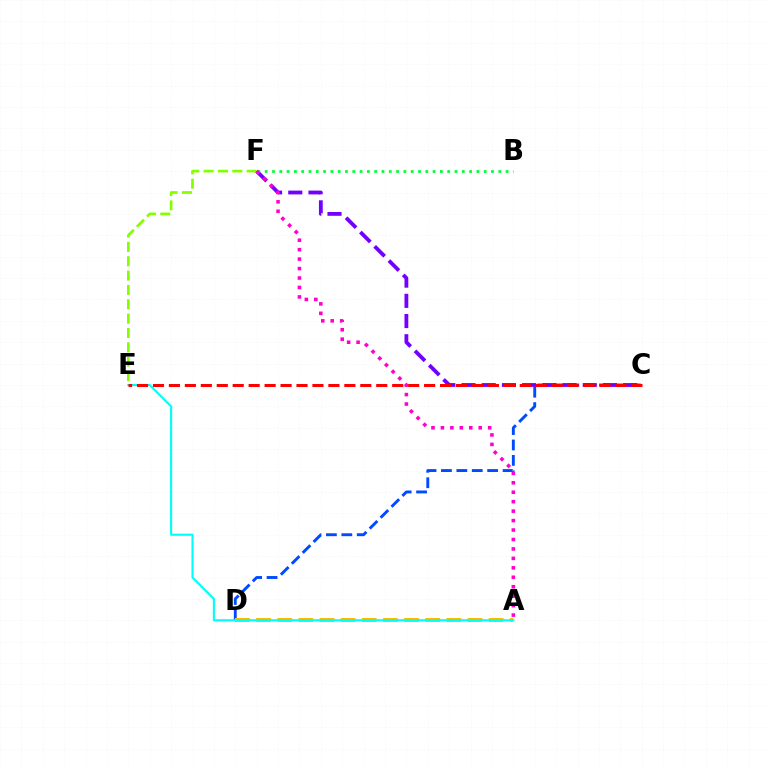{('E', 'F'): [{'color': '#84ff00', 'line_style': 'dashed', 'thickness': 1.95}], ('C', 'D'): [{'color': '#004bff', 'line_style': 'dashed', 'thickness': 2.09}], ('A', 'D'): [{'color': '#ffbd00', 'line_style': 'dashed', 'thickness': 2.87}], ('C', 'F'): [{'color': '#7200ff', 'line_style': 'dashed', 'thickness': 2.75}], ('B', 'F'): [{'color': '#00ff39', 'line_style': 'dotted', 'thickness': 1.98}], ('A', 'E'): [{'color': '#00fff6', 'line_style': 'solid', 'thickness': 1.53}], ('A', 'F'): [{'color': '#ff00cf', 'line_style': 'dotted', 'thickness': 2.57}], ('C', 'E'): [{'color': '#ff0000', 'line_style': 'dashed', 'thickness': 2.17}]}